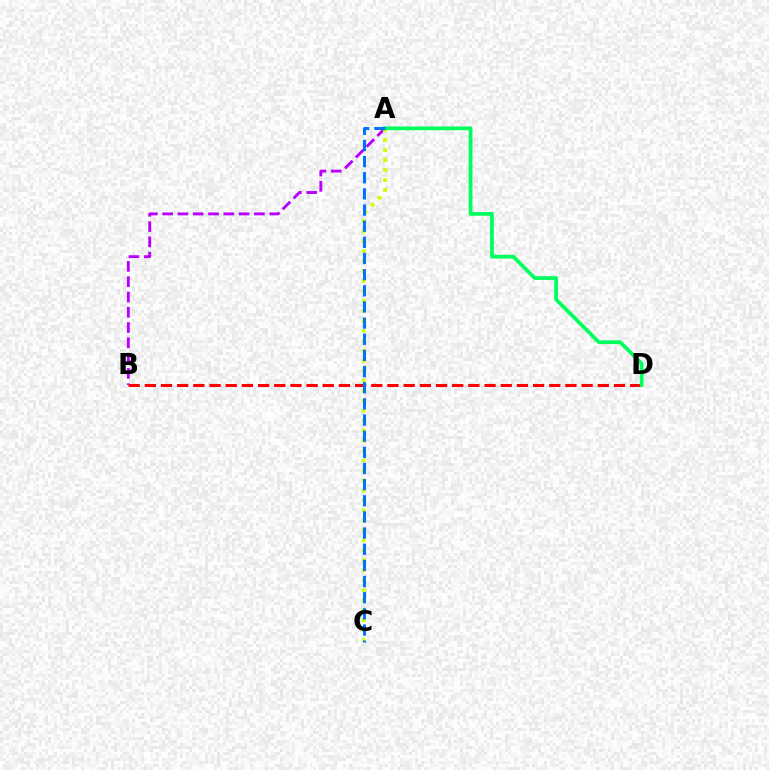{('B', 'D'): [{'color': '#ff0000', 'line_style': 'dashed', 'thickness': 2.2}], ('A', 'B'): [{'color': '#b900ff', 'line_style': 'dashed', 'thickness': 2.08}], ('A', 'C'): [{'color': '#d1ff00', 'line_style': 'dotted', 'thickness': 2.71}, {'color': '#0074ff', 'line_style': 'dashed', 'thickness': 2.19}], ('A', 'D'): [{'color': '#00ff5c', 'line_style': 'solid', 'thickness': 2.69}]}